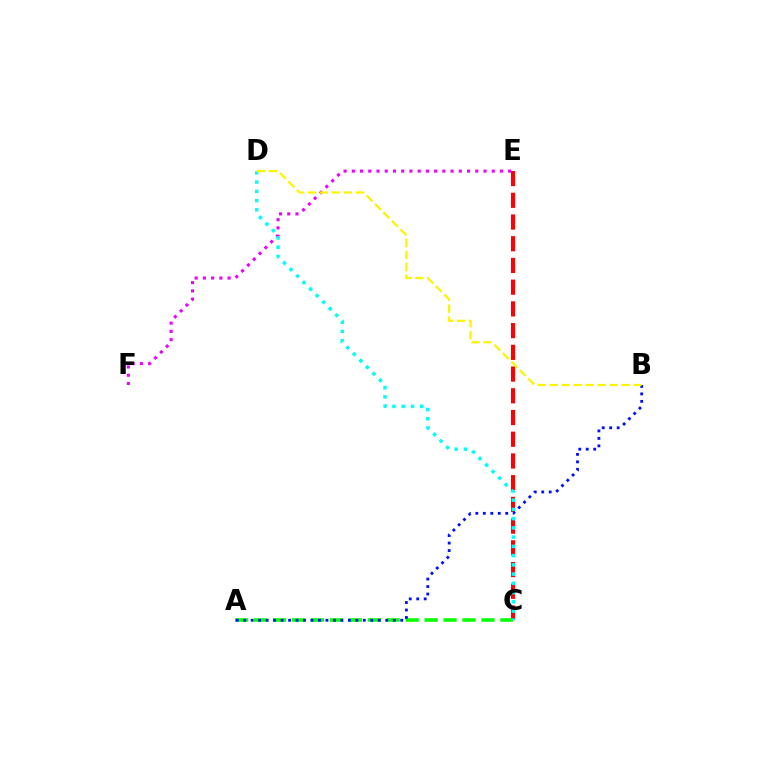{('C', 'E'): [{'color': '#ff0000', 'line_style': 'dashed', 'thickness': 2.95}], ('A', 'C'): [{'color': '#08ff00', 'line_style': 'dashed', 'thickness': 2.57}], ('A', 'B'): [{'color': '#0010ff', 'line_style': 'dotted', 'thickness': 2.03}], ('E', 'F'): [{'color': '#ee00ff', 'line_style': 'dotted', 'thickness': 2.24}], ('C', 'D'): [{'color': '#00fff6', 'line_style': 'dotted', 'thickness': 2.51}], ('B', 'D'): [{'color': '#fcf500', 'line_style': 'dashed', 'thickness': 1.63}]}